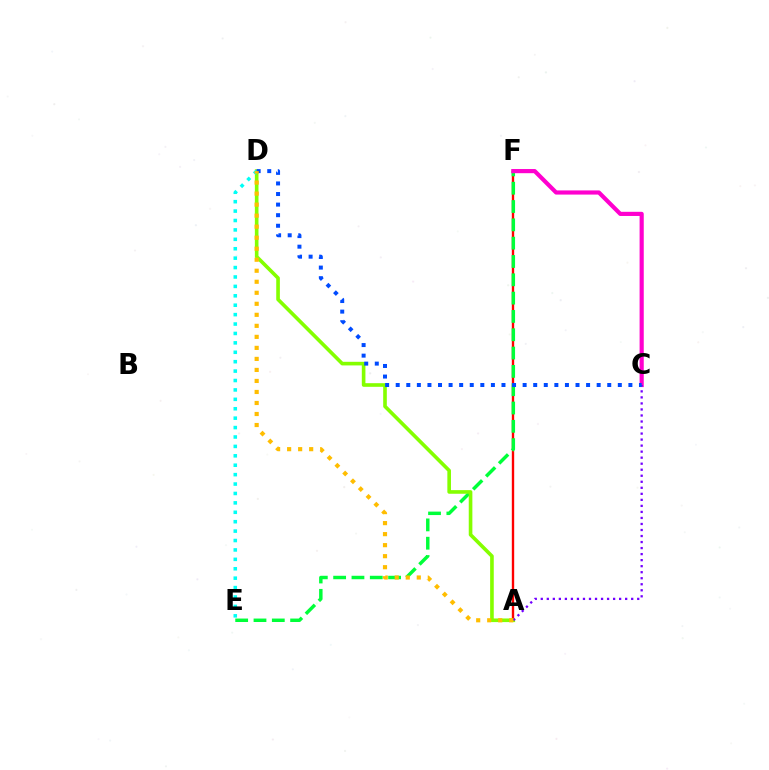{('A', 'F'): [{'color': '#ff0000', 'line_style': 'solid', 'thickness': 1.7}], ('E', 'F'): [{'color': '#00ff39', 'line_style': 'dashed', 'thickness': 2.49}], ('C', 'F'): [{'color': '#ff00cf', 'line_style': 'solid', 'thickness': 3.0}], ('A', 'D'): [{'color': '#84ff00', 'line_style': 'solid', 'thickness': 2.61}, {'color': '#ffbd00', 'line_style': 'dotted', 'thickness': 2.99}], ('A', 'C'): [{'color': '#7200ff', 'line_style': 'dotted', 'thickness': 1.64}], ('C', 'D'): [{'color': '#004bff', 'line_style': 'dotted', 'thickness': 2.87}], ('D', 'E'): [{'color': '#00fff6', 'line_style': 'dotted', 'thickness': 2.56}]}